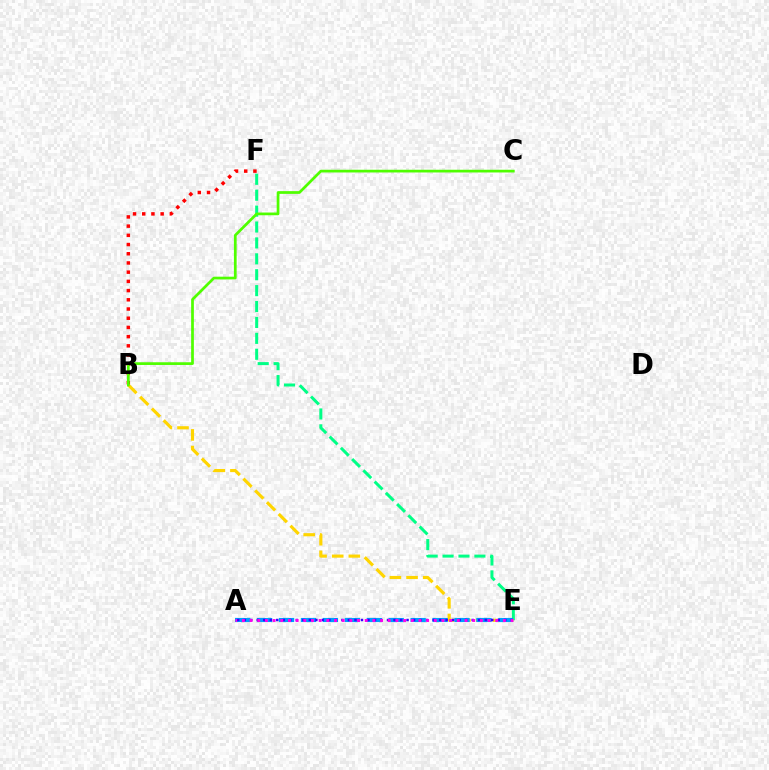{('E', 'F'): [{'color': '#00ff86', 'line_style': 'dashed', 'thickness': 2.16}], ('B', 'E'): [{'color': '#ffd500', 'line_style': 'dashed', 'thickness': 2.26}], ('B', 'F'): [{'color': '#ff0000', 'line_style': 'dotted', 'thickness': 2.5}], ('B', 'C'): [{'color': '#4fff00', 'line_style': 'solid', 'thickness': 1.96}], ('A', 'E'): [{'color': '#009eff', 'line_style': 'dashed', 'thickness': 2.98}, {'color': '#3700ff', 'line_style': 'dotted', 'thickness': 1.77}, {'color': '#ff00ed', 'line_style': 'dotted', 'thickness': 2.09}]}